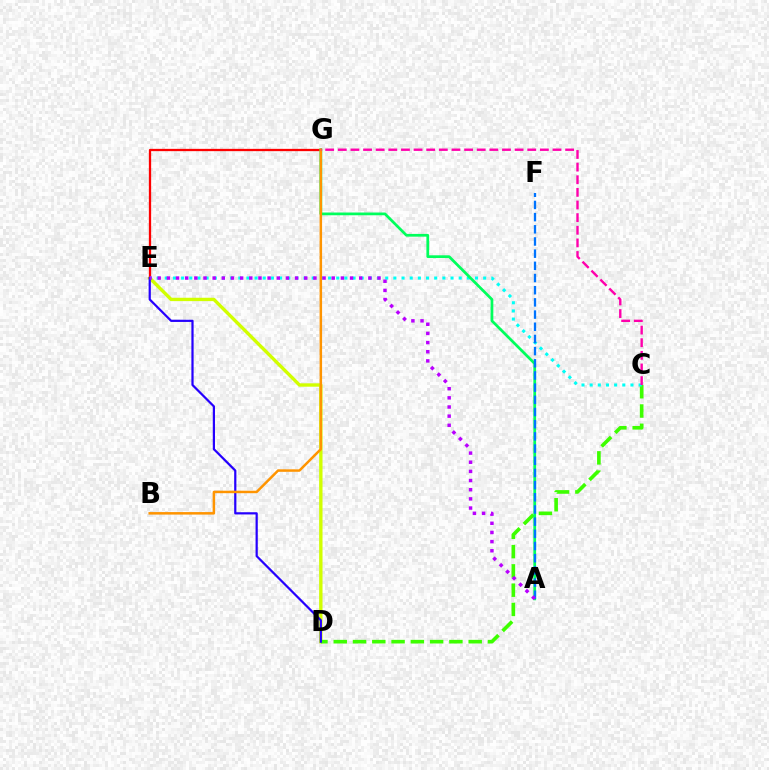{('D', 'E'): [{'color': '#d1ff00', 'line_style': 'solid', 'thickness': 2.43}, {'color': '#2500ff', 'line_style': 'solid', 'thickness': 1.59}], ('C', 'D'): [{'color': '#3dff00', 'line_style': 'dashed', 'thickness': 2.62}], ('E', 'G'): [{'color': '#ff0000', 'line_style': 'solid', 'thickness': 1.65}], ('C', 'E'): [{'color': '#00fff6', 'line_style': 'dotted', 'thickness': 2.22}], ('A', 'G'): [{'color': '#00ff5c', 'line_style': 'solid', 'thickness': 1.98}], ('A', 'F'): [{'color': '#0074ff', 'line_style': 'dashed', 'thickness': 1.65}], ('B', 'G'): [{'color': '#ff9400', 'line_style': 'solid', 'thickness': 1.8}], ('A', 'E'): [{'color': '#b900ff', 'line_style': 'dotted', 'thickness': 2.49}], ('C', 'G'): [{'color': '#ff00ac', 'line_style': 'dashed', 'thickness': 1.72}]}